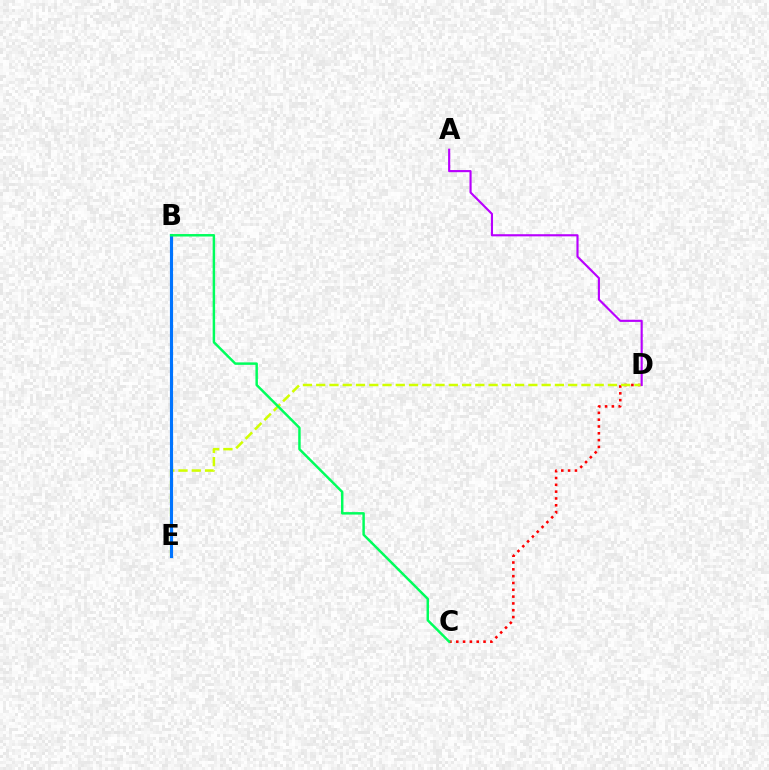{('C', 'D'): [{'color': '#ff0000', 'line_style': 'dotted', 'thickness': 1.85}], ('D', 'E'): [{'color': '#d1ff00', 'line_style': 'dashed', 'thickness': 1.8}], ('A', 'D'): [{'color': '#b900ff', 'line_style': 'solid', 'thickness': 1.55}], ('B', 'E'): [{'color': '#0074ff', 'line_style': 'solid', 'thickness': 2.25}], ('B', 'C'): [{'color': '#00ff5c', 'line_style': 'solid', 'thickness': 1.77}]}